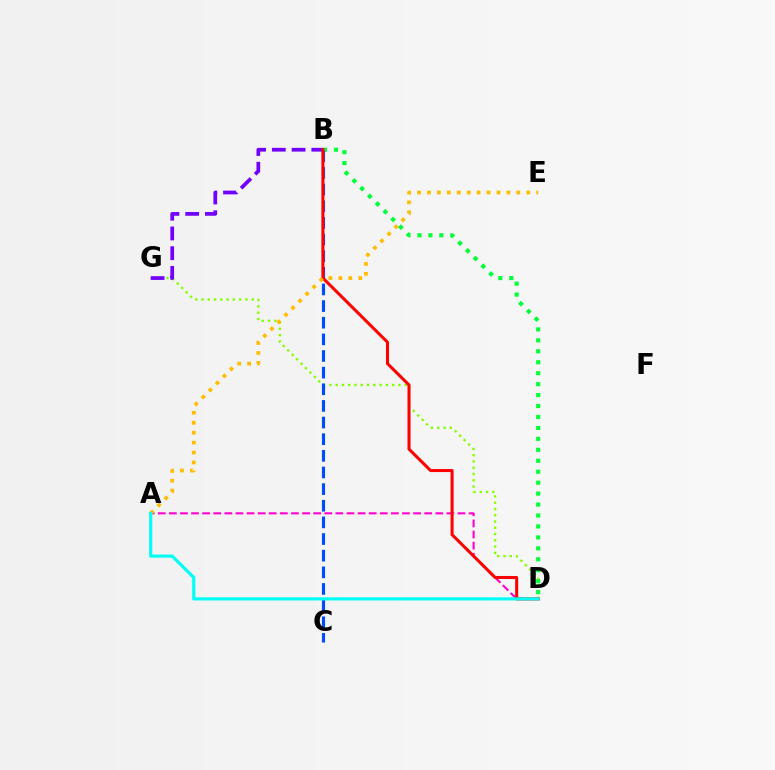{('D', 'G'): [{'color': '#84ff00', 'line_style': 'dotted', 'thickness': 1.71}], ('B', 'G'): [{'color': '#7200ff', 'line_style': 'dashed', 'thickness': 2.68}], ('B', 'D'): [{'color': '#00ff39', 'line_style': 'dotted', 'thickness': 2.97}, {'color': '#ff0000', 'line_style': 'solid', 'thickness': 2.18}], ('B', 'C'): [{'color': '#004bff', 'line_style': 'dashed', 'thickness': 2.26}], ('A', 'D'): [{'color': '#ff00cf', 'line_style': 'dashed', 'thickness': 1.51}, {'color': '#00fff6', 'line_style': 'solid', 'thickness': 2.26}], ('A', 'E'): [{'color': '#ffbd00', 'line_style': 'dotted', 'thickness': 2.7}]}